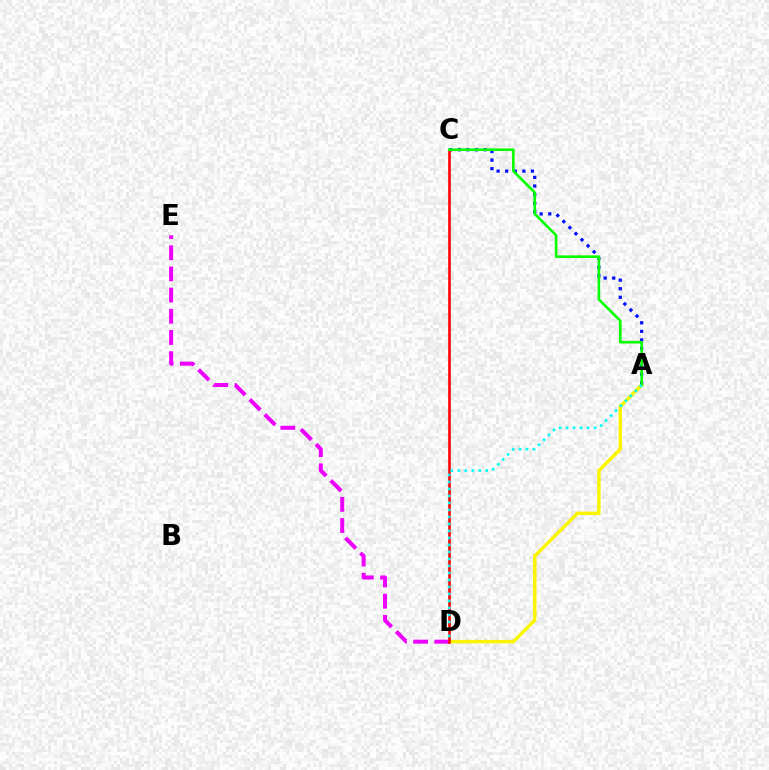{('A', 'D'): [{'color': '#fcf500', 'line_style': 'solid', 'thickness': 2.5}, {'color': '#00fff6', 'line_style': 'dotted', 'thickness': 1.9}], ('A', 'C'): [{'color': '#0010ff', 'line_style': 'dotted', 'thickness': 2.33}, {'color': '#08ff00', 'line_style': 'solid', 'thickness': 1.89}], ('D', 'E'): [{'color': '#ee00ff', 'line_style': 'dashed', 'thickness': 2.88}], ('C', 'D'): [{'color': '#ff0000', 'line_style': 'solid', 'thickness': 1.88}]}